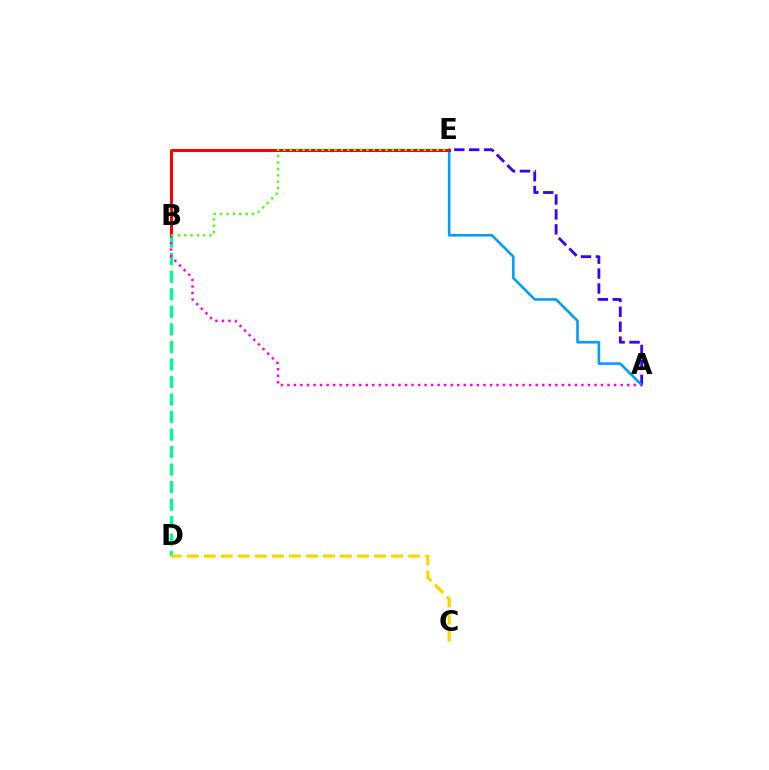{('A', 'E'): [{'color': '#3700ff', 'line_style': 'dashed', 'thickness': 2.02}, {'color': '#009eff', 'line_style': 'solid', 'thickness': 1.88}], ('B', 'D'): [{'color': '#00ff86', 'line_style': 'dashed', 'thickness': 2.38}], ('B', 'E'): [{'color': '#ff0000', 'line_style': 'solid', 'thickness': 2.16}, {'color': '#4fff00', 'line_style': 'dotted', 'thickness': 1.73}], ('A', 'B'): [{'color': '#ff00ed', 'line_style': 'dotted', 'thickness': 1.78}], ('C', 'D'): [{'color': '#ffd500', 'line_style': 'dashed', 'thickness': 2.31}]}